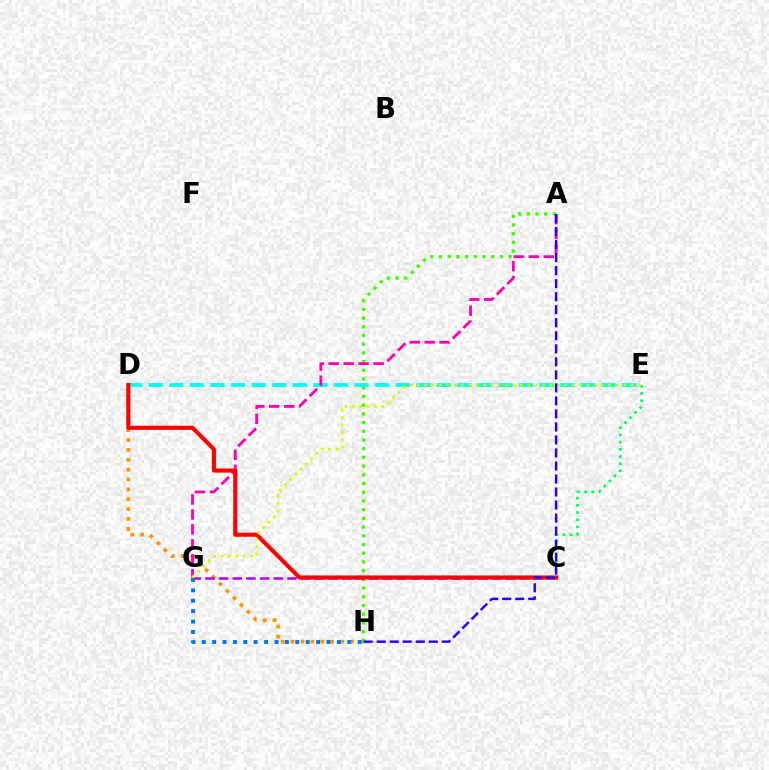{('D', 'H'): [{'color': '#ff9400', 'line_style': 'dotted', 'thickness': 2.68}], ('C', 'E'): [{'color': '#00ff5c', 'line_style': 'dotted', 'thickness': 1.95}], ('A', 'H'): [{'color': '#3dff00', 'line_style': 'dotted', 'thickness': 2.37}, {'color': '#2500ff', 'line_style': 'dashed', 'thickness': 1.77}], ('D', 'E'): [{'color': '#00fff6', 'line_style': 'dashed', 'thickness': 2.8}], ('C', 'G'): [{'color': '#b900ff', 'line_style': 'dashed', 'thickness': 1.86}], ('G', 'H'): [{'color': '#0074ff', 'line_style': 'dotted', 'thickness': 2.82}], ('A', 'G'): [{'color': '#ff00ac', 'line_style': 'dashed', 'thickness': 2.03}], ('C', 'D'): [{'color': '#ff0000', 'line_style': 'solid', 'thickness': 2.96}], ('E', 'G'): [{'color': '#d1ff00', 'line_style': 'dotted', 'thickness': 2.0}]}